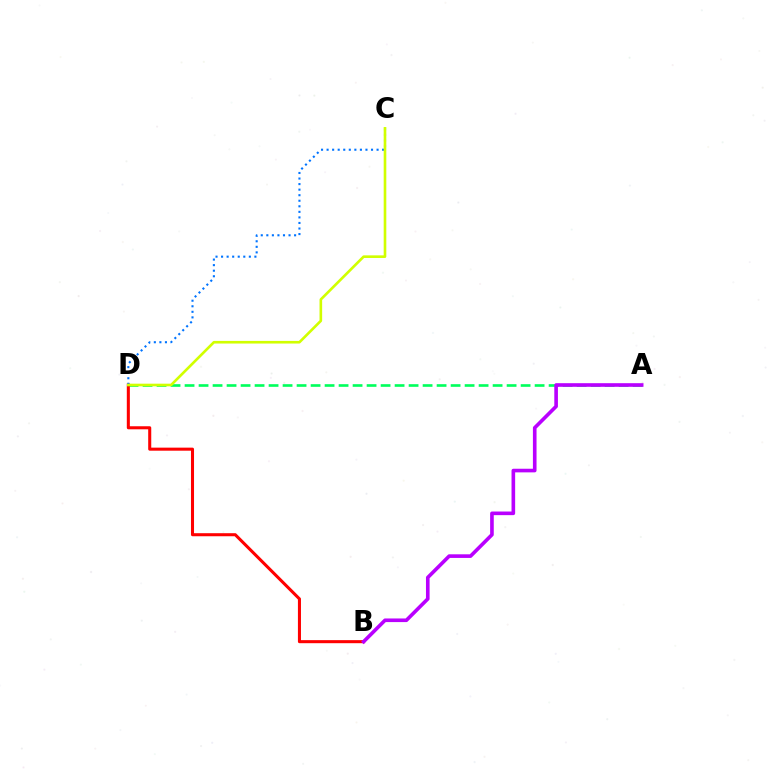{('A', 'D'): [{'color': '#00ff5c', 'line_style': 'dashed', 'thickness': 1.9}], ('B', 'D'): [{'color': '#ff0000', 'line_style': 'solid', 'thickness': 2.2}], ('C', 'D'): [{'color': '#0074ff', 'line_style': 'dotted', 'thickness': 1.51}, {'color': '#d1ff00', 'line_style': 'solid', 'thickness': 1.9}], ('A', 'B'): [{'color': '#b900ff', 'line_style': 'solid', 'thickness': 2.61}]}